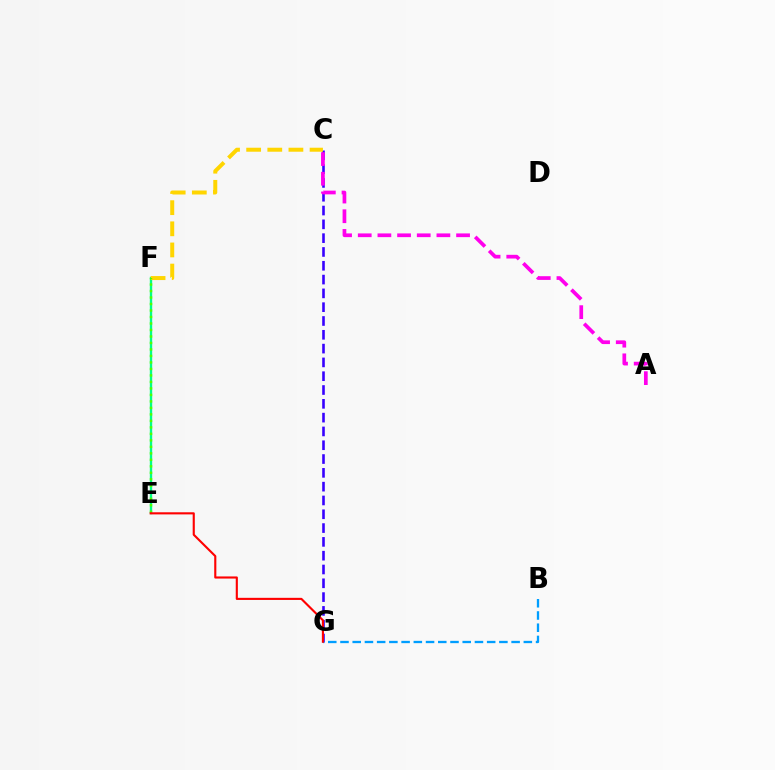{('E', 'F'): [{'color': '#00ff86', 'line_style': 'solid', 'thickness': 1.7}, {'color': '#4fff00', 'line_style': 'dotted', 'thickness': 1.76}], ('C', 'G'): [{'color': '#3700ff', 'line_style': 'dashed', 'thickness': 1.88}], ('A', 'C'): [{'color': '#ff00ed', 'line_style': 'dashed', 'thickness': 2.67}], ('C', 'F'): [{'color': '#ffd500', 'line_style': 'dashed', 'thickness': 2.87}], ('B', 'G'): [{'color': '#009eff', 'line_style': 'dashed', 'thickness': 1.66}], ('E', 'G'): [{'color': '#ff0000', 'line_style': 'solid', 'thickness': 1.53}]}